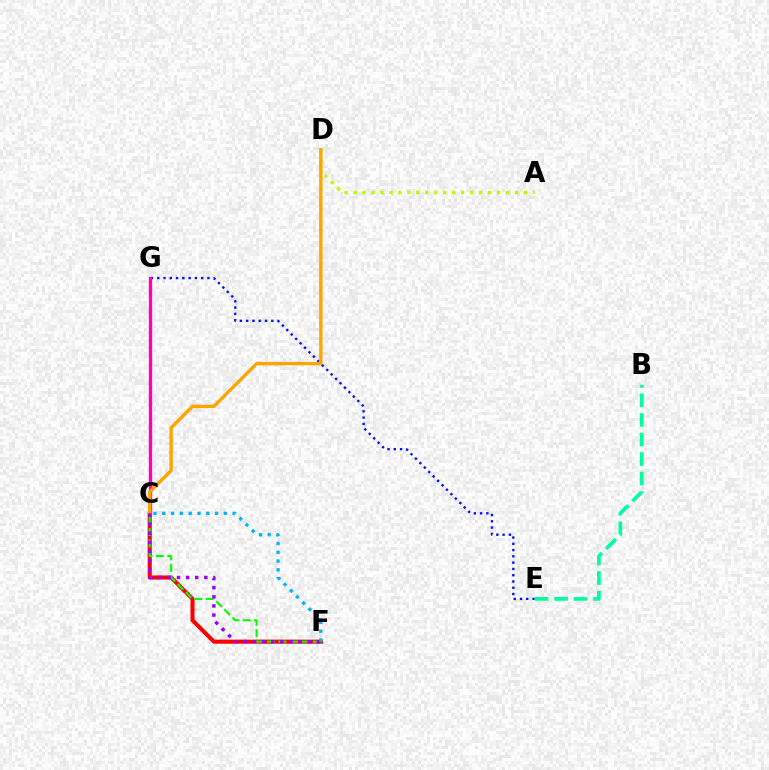{('E', 'G'): [{'color': '#0010ff', 'line_style': 'dotted', 'thickness': 1.7}], ('A', 'D'): [{'color': '#b3ff00', 'line_style': 'dotted', 'thickness': 2.44}], ('C', 'F'): [{'color': '#ff0000', 'line_style': 'solid', 'thickness': 2.93}, {'color': '#08ff00', 'line_style': 'dashed', 'thickness': 1.55}, {'color': '#9b00ff', 'line_style': 'dotted', 'thickness': 2.48}, {'color': '#00b5ff', 'line_style': 'dotted', 'thickness': 2.39}], ('C', 'G'): [{'color': '#ff00bd', 'line_style': 'solid', 'thickness': 2.4}], ('C', 'D'): [{'color': '#ffa500', 'line_style': 'solid', 'thickness': 2.45}], ('B', 'E'): [{'color': '#00ff9d', 'line_style': 'dashed', 'thickness': 2.65}]}